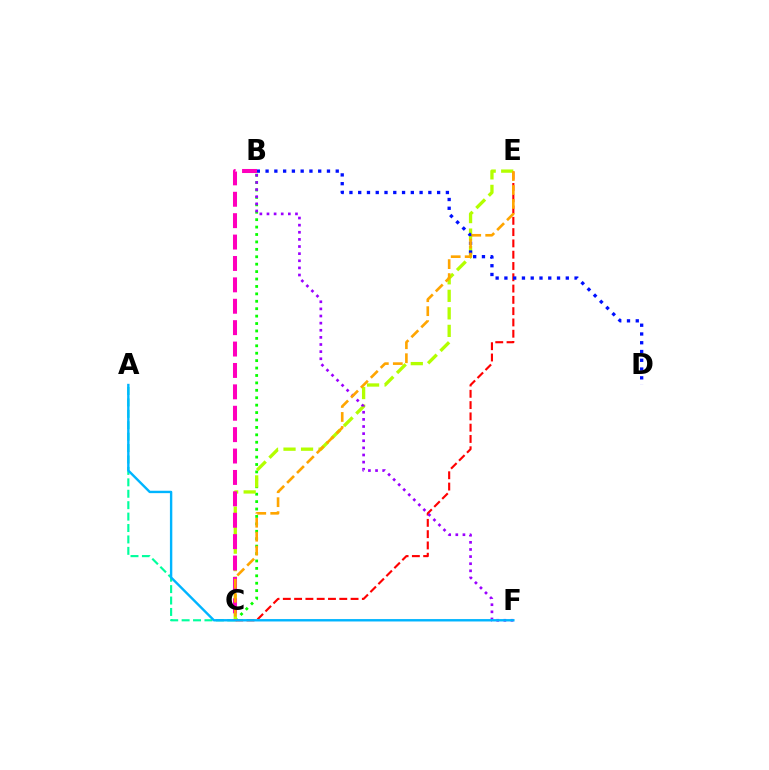{('B', 'C'): [{'color': '#08ff00', 'line_style': 'dotted', 'thickness': 2.02}, {'color': '#ff00bd', 'line_style': 'dashed', 'thickness': 2.91}], ('C', 'E'): [{'color': '#ff0000', 'line_style': 'dashed', 'thickness': 1.53}, {'color': '#b3ff00', 'line_style': 'dashed', 'thickness': 2.38}, {'color': '#ffa500', 'line_style': 'dashed', 'thickness': 1.9}], ('A', 'C'): [{'color': '#00ff9d', 'line_style': 'dashed', 'thickness': 1.55}], ('B', 'D'): [{'color': '#0010ff', 'line_style': 'dotted', 'thickness': 2.38}], ('B', 'F'): [{'color': '#9b00ff', 'line_style': 'dotted', 'thickness': 1.94}], ('A', 'F'): [{'color': '#00b5ff', 'line_style': 'solid', 'thickness': 1.73}]}